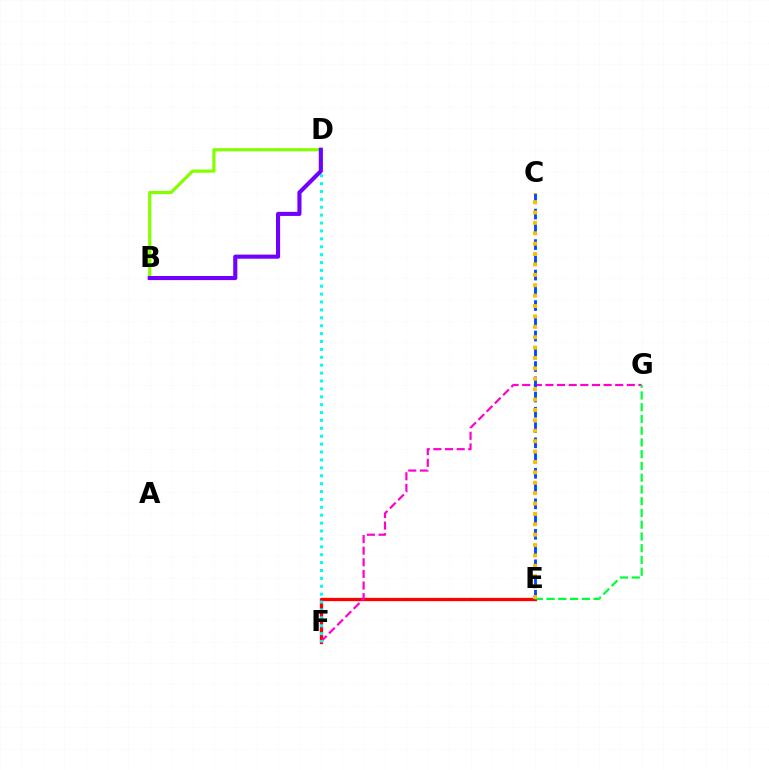{('E', 'F'): [{'color': '#ff0000', 'line_style': 'solid', 'thickness': 2.38}], ('F', 'G'): [{'color': '#ff00cf', 'line_style': 'dashed', 'thickness': 1.58}], ('E', 'G'): [{'color': '#00ff39', 'line_style': 'dashed', 'thickness': 1.6}], ('C', 'E'): [{'color': '#004bff', 'line_style': 'dashed', 'thickness': 2.07}, {'color': '#ffbd00', 'line_style': 'dotted', 'thickness': 2.82}], ('D', 'F'): [{'color': '#00fff6', 'line_style': 'dotted', 'thickness': 2.15}], ('B', 'D'): [{'color': '#84ff00', 'line_style': 'solid', 'thickness': 2.31}, {'color': '#7200ff', 'line_style': 'solid', 'thickness': 2.96}]}